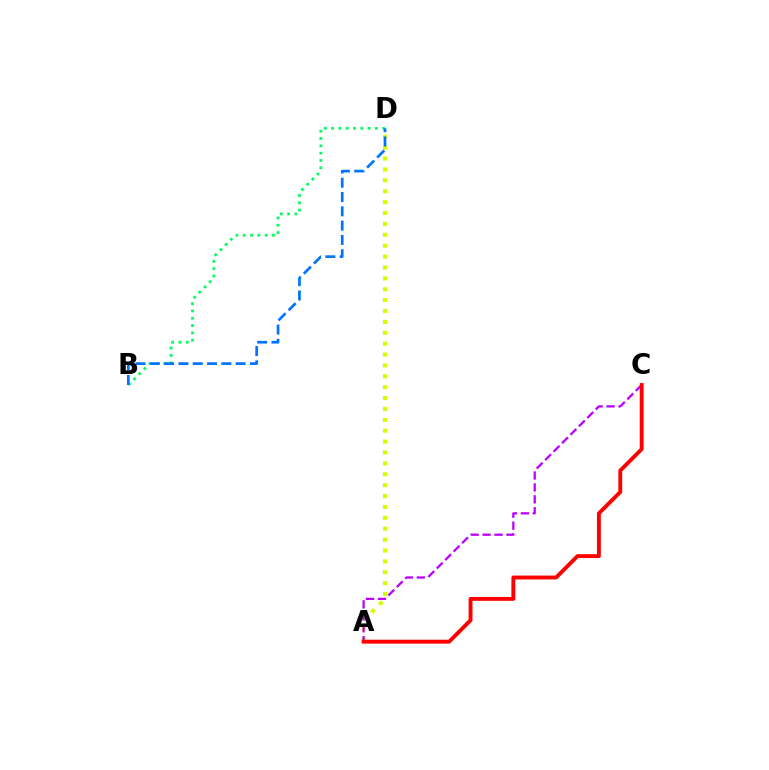{('B', 'D'): [{'color': '#00ff5c', 'line_style': 'dotted', 'thickness': 1.99}, {'color': '#0074ff', 'line_style': 'dashed', 'thickness': 1.94}], ('A', 'D'): [{'color': '#d1ff00', 'line_style': 'dotted', 'thickness': 2.96}], ('A', 'C'): [{'color': '#b900ff', 'line_style': 'dashed', 'thickness': 1.62}, {'color': '#ff0000', 'line_style': 'solid', 'thickness': 2.79}]}